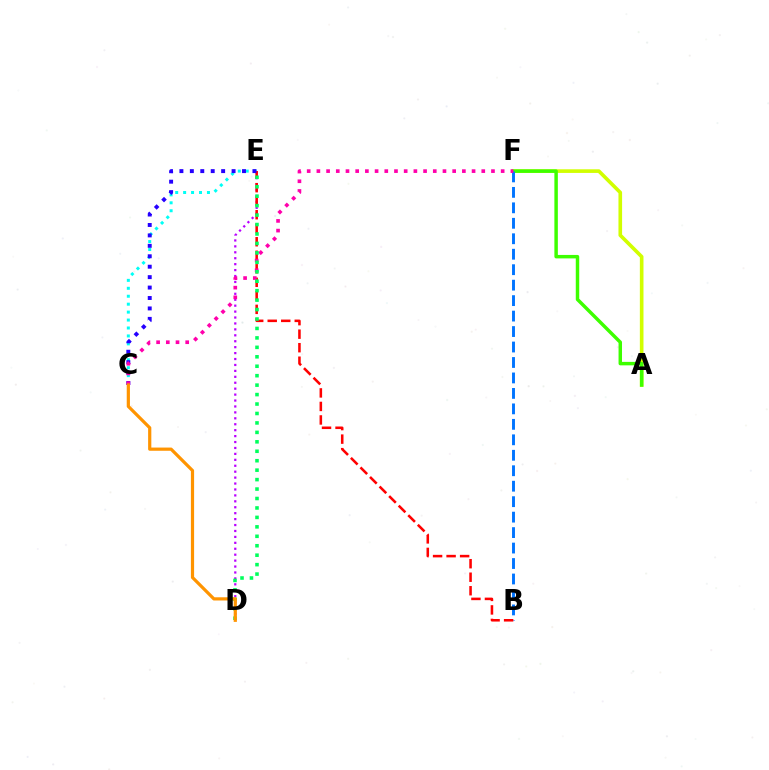{('A', 'F'): [{'color': '#d1ff00', 'line_style': 'solid', 'thickness': 2.61}, {'color': '#3dff00', 'line_style': 'solid', 'thickness': 2.49}], ('B', 'F'): [{'color': '#0074ff', 'line_style': 'dashed', 'thickness': 2.1}], ('C', 'E'): [{'color': '#00fff6', 'line_style': 'dotted', 'thickness': 2.16}, {'color': '#2500ff', 'line_style': 'dotted', 'thickness': 2.83}], ('D', 'E'): [{'color': '#b900ff', 'line_style': 'dotted', 'thickness': 1.61}, {'color': '#00ff5c', 'line_style': 'dotted', 'thickness': 2.57}], ('B', 'E'): [{'color': '#ff0000', 'line_style': 'dashed', 'thickness': 1.84}], ('C', 'F'): [{'color': '#ff00ac', 'line_style': 'dotted', 'thickness': 2.64}], ('C', 'D'): [{'color': '#ff9400', 'line_style': 'solid', 'thickness': 2.31}]}